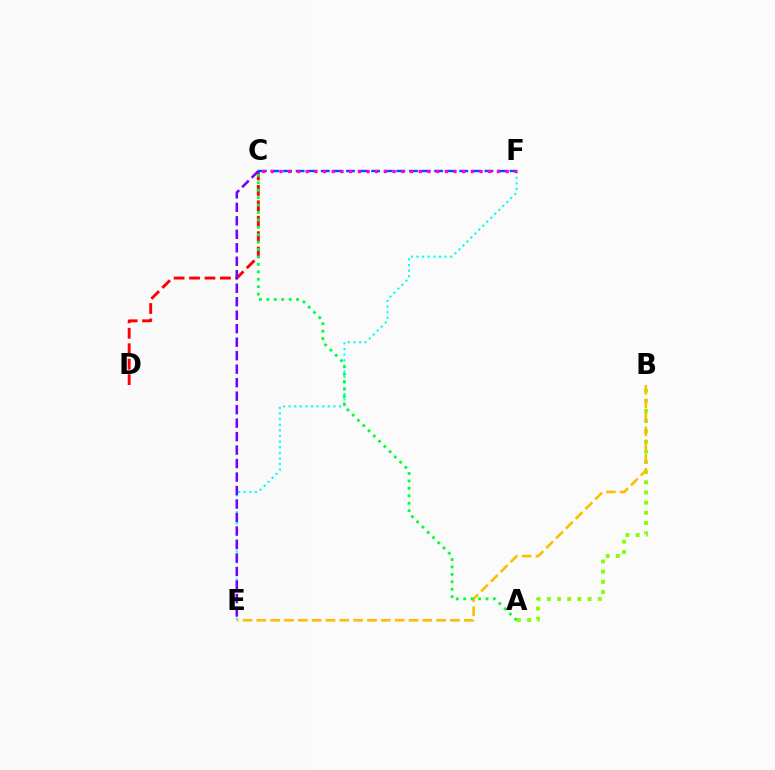{('A', 'B'): [{'color': '#84ff00', 'line_style': 'dotted', 'thickness': 2.77}], ('C', 'D'): [{'color': '#ff0000', 'line_style': 'dashed', 'thickness': 2.1}], ('E', 'F'): [{'color': '#00fff6', 'line_style': 'dotted', 'thickness': 1.52}], ('B', 'E'): [{'color': '#ffbd00', 'line_style': 'dashed', 'thickness': 1.88}], ('C', 'E'): [{'color': '#7200ff', 'line_style': 'dashed', 'thickness': 1.83}], ('C', 'F'): [{'color': '#004bff', 'line_style': 'dashed', 'thickness': 1.71}, {'color': '#ff00cf', 'line_style': 'dotted', 'thickness': 2.36}], ('A', 'C'): [{'color': '#00ff39', 'line_style': 'dotted', 'thickness': 2.02}]}